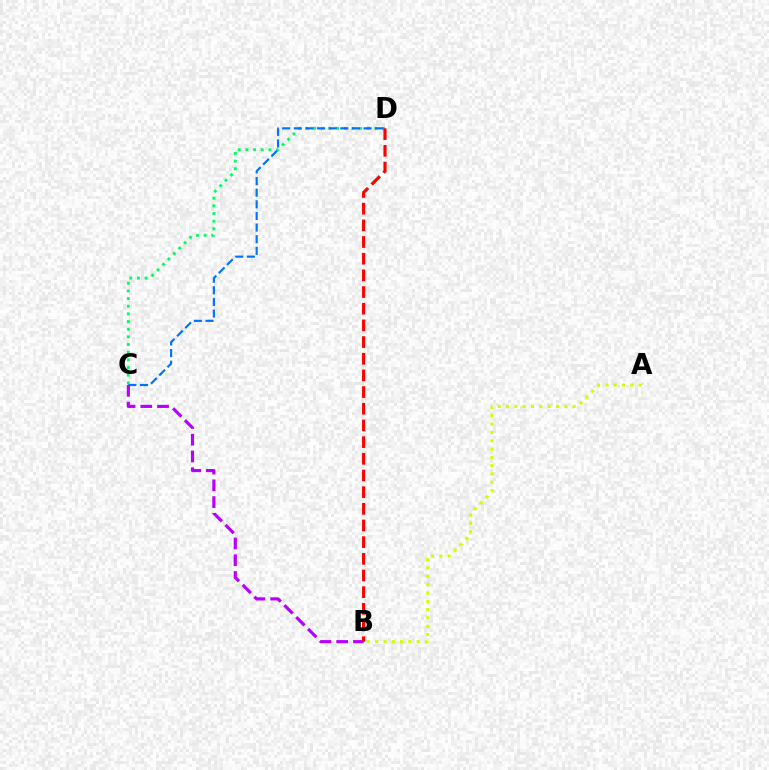{('C', 'D'): [{'color': '#00ff5c', 'line_style': 'dotted', 'thickness': 2.08}, {'color': '#0074ff', 'line_style': 'dashed', 'thickness': 1.58}], ('B', 'C'): [{'color': '#b900ff', 'line_style': 'dashed', 'thickness': 2.28}], ('A', 'B'): [{'color': '#d1ff00', 'line_style': 'dotted', 'thickness': 2.26}], ('B', 'D'): [{'color': '#ff0000', 'line_style': 'dashed', 'thickness': 2.27}]}